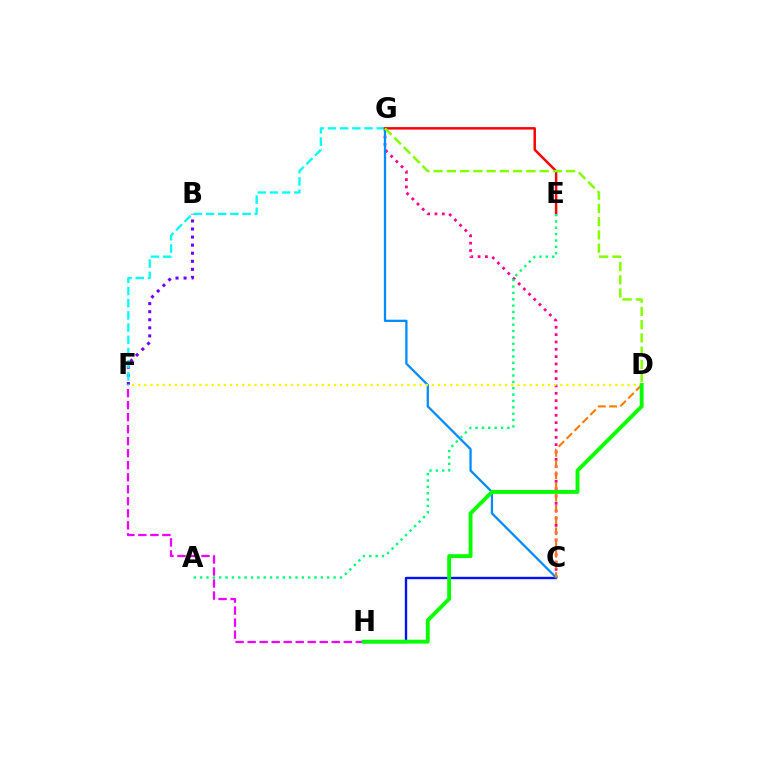{('C', 'H'): [{'color': '#0010ff', 'line_style': 'solid', 'thickness': 1.7}], ('B', 'F'): [{'color': '#7200ff', 'line_style': 'dotted', 'thickness': 2.19}], ('C', 'G'): [{'color': '#ff0094', 'line_style': 'dotted', 'thickness': 1.99}, {'color': '#008cff', 'line_style': 'solid', 'thickness': 1.63}], ('F', 'G'): [{'color': '#00fff6', 'line_style': 'dashed', 'thickness': 1.66}], ('E', 'G'): [{'color': '#ff0000', 'line_style': 'solid', 'thickness': 1.78}], ('D', 'F'): [{'color': '#fcf500', 'line_style': 'dotted', 'thickness': 1.66}], ('D', 'G'): [{'color': '#84ff00', 'line_style': 'dashed', 'thickness': 1.8}], ('C', 'D'): [{'color': '#ff7c00', 'line_style': 'dashed', 'thickness': 1.52}], ('A', 'E'): [{'color': '#00ff74', 'line_style': 'dotted', 'thickness': 1.73}], ('F', 'H'): [{'color': '#ee00ff', 'line_style': 'dashed', 'thickness': 1.63}], ('D', 'H'): [{'color': '#08ff00', 'line_style': 'solid', 'thickness': 2.78}]}